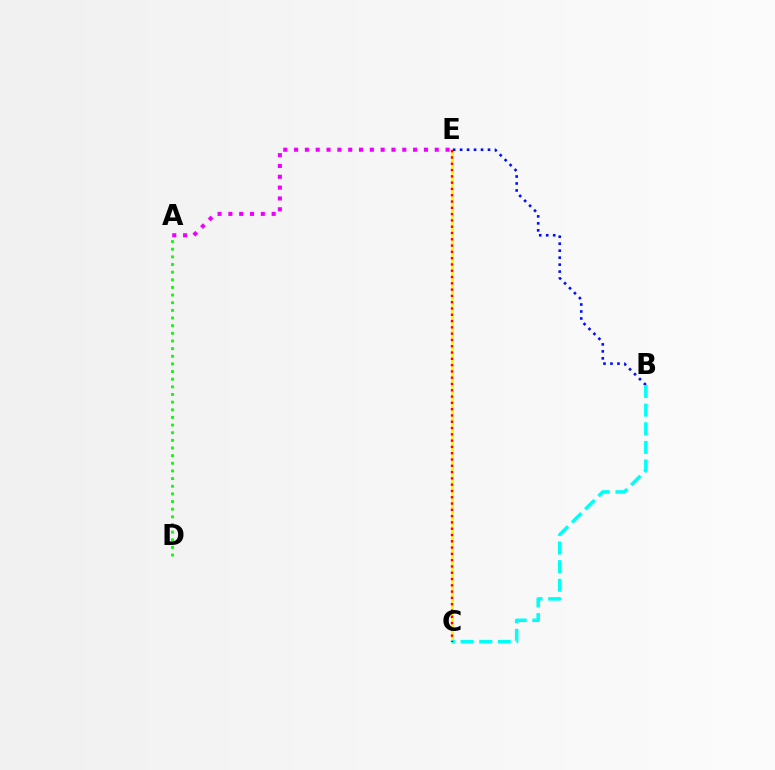{('A', 'D'): [{'color': '#08ff00', 'line_style': 'dotted', 'thickness': 2.08}], ('C', 'E'): [{'color': '#fcf500', 'line_style': 'solid', 'thickness': 1.98}, {'color': '#ff0000', 'line_style': 'dotted', 'thickness': 1.71}], ('A', 'E'): [{'color': '#ee00ff', 'line_style': 'dotted', 'thickness': 2.94}], ('B', 'E'): [{'color': '#0010ff', 'line_style': 'dotted', 'thickness': 1.9}], ('B', 'C'): [{'color': '#00fff6', 'line_style': 'dashed', 'thickness': 2.53}]}